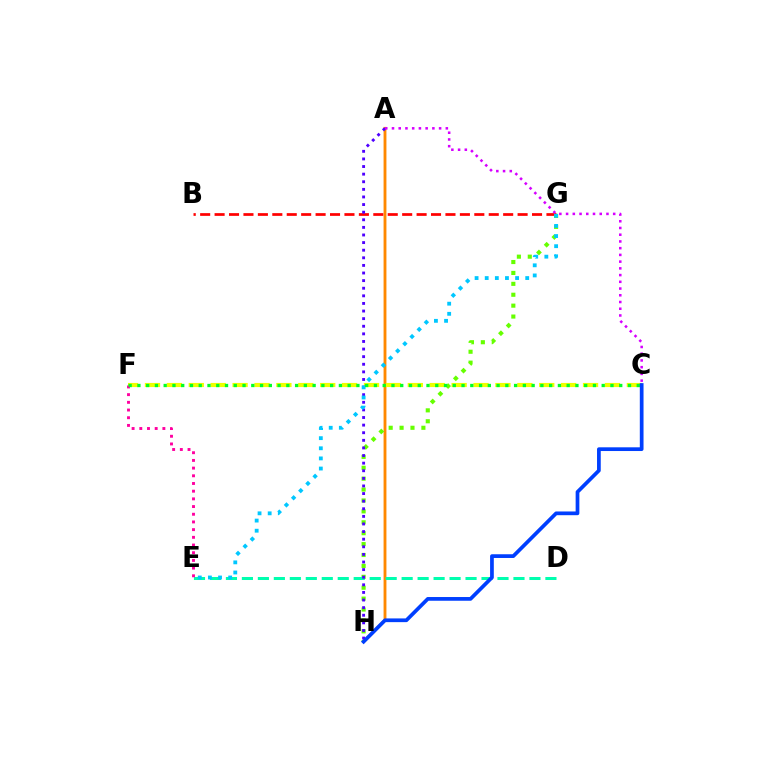{('A', 'H'): [{'color': '#ff8800', 'line_style': 'solid', 'thickness': 2.05}, {'color': '#4f00ff', 'line_style': 'dotted', 'thickness': 2.07}], ('B', 'G'): [{'color': '#ff0000', 'line_style': 'dashed', 'thickness': 1.96}], ('C', 'F'): [{'color': '#eeff00', 'line_style': 'dashed', 'thickness': 2.98}, {'color': '#00ff27', 'line_style': 'dotted', 'thickness': 2.38}], ('G', 'H'): [{'color': '#66ff00', 'line_style': 'dotted', 'thickness': 2.96}], ('D', 'E'): [{'color': '#00ffaf', 'line_style': 'dashed', 'thickness': 2.17}], ('A', 'C'): [{'color': '#d600ff', 'line_style': 'dotted', 'thickness': 1.83}], ('E', 'G'): [{'color': '#00c7ff', 'line_style': 'dotted', 'thickness': 2.75}], ('E', 'F'): [{'color': '#ff00a0', 'line_style': 'dotted', 'thickness': 2.09}], ('C', 'H'): [{'color': '#003fff', 'line_style': 'solid', 'thickness': 2.68}]}